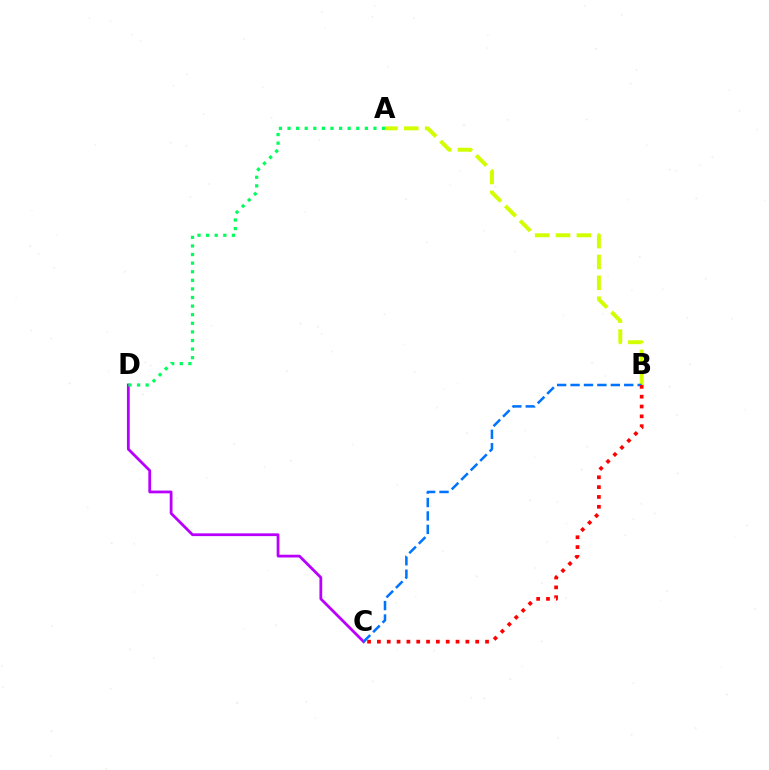{('C', 'D'): [{'color': '#b900ff', 'line_style': 'solid', 'thickness': 2.0}], ('A', 'D'): [{'color': '#00ff5c', 'line_style': 'dotted', 'thickness': 2.34}], ('A', 'B'): [{'color': '#d1ff00', 'line_style': 'dashed', 'thickness': 2.83}], ('B', 'C'): [{'color': '#0074ff', 'line_style': 'dashed', 'thickness': 1.82}, {'color': '#ff0000', 'line_style': 'dotted', 'thickness': 2.67}]}